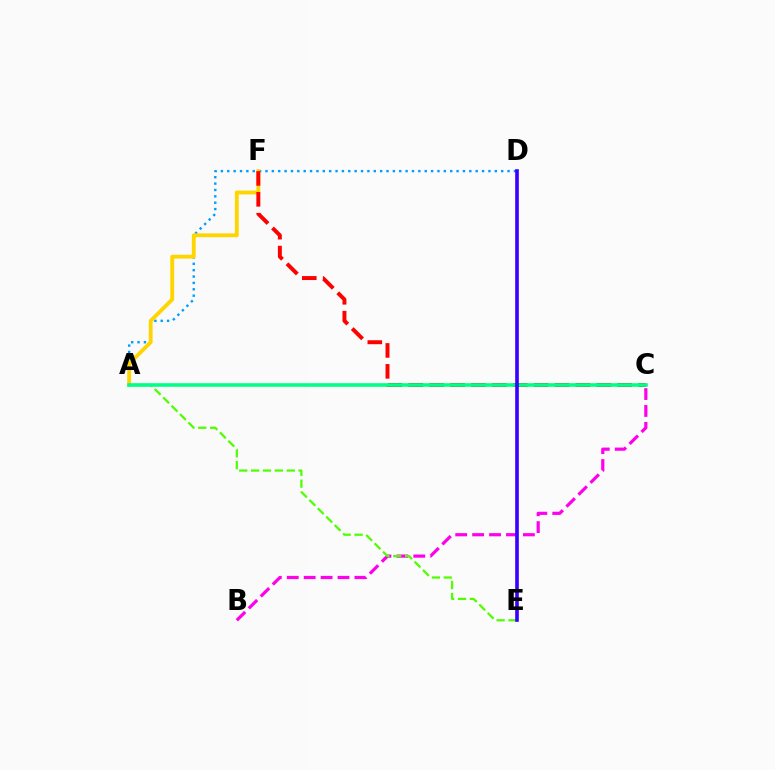{('B', 'C'): [{'color': '#ff00ed', 'line_style': 'dashed', 'thickness': 2.3}], ('A', 'D'): [{'color': '#009eff', 'line_style': 'dotted', 'thickness': 1.73}], ('A', 'E'): [{'color': '#4fff00', 'line_style': 'dashed', 'thickness': 1.61}], ('A', 'F'): [{'color': '#ffd500', 'line_style': 'solid', 'thickness': 2.77}], ('C', 'F'): [{'color': '#ff0000', 'line_style': 'dashed', 'thickness': 2.84}], ('A', 'C'): [{'color': '#00ff86', 'line_style': 'solid', 'thickness': 2.58}], ('D', 'E'): [{'color': '#3700ff', 'line_style': 'solid', 'thickness': 2.61}]}